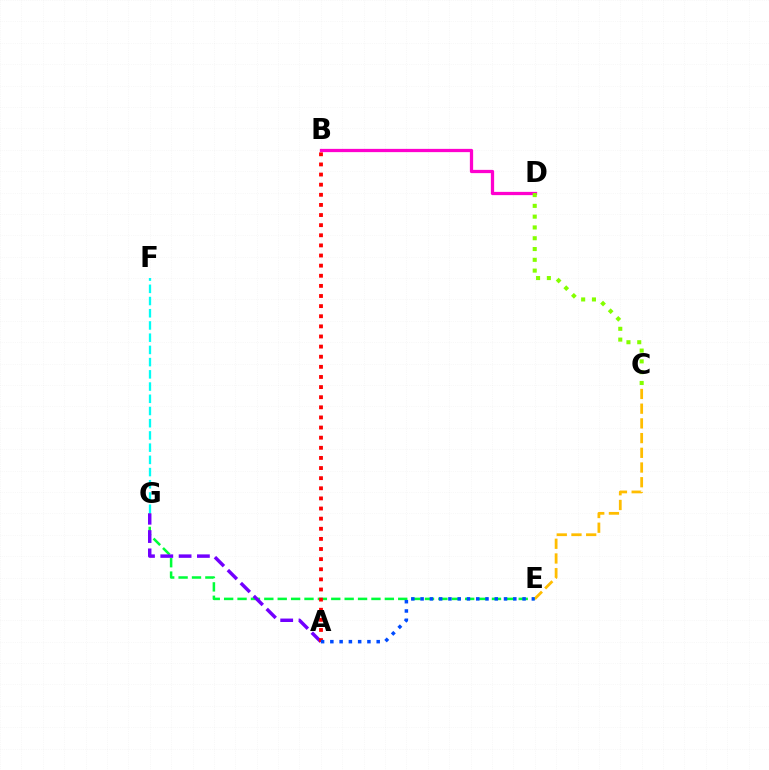{('B', 'D'): [{'color': '#ff00cf', 'line_style': 'solid', 'thickness': 2.35}], ('F', 'G'): [{'color': '#00fff6', 'line_style': 'dashed', 'thickness': 1.66}], ('C', 'E'): [{'color': '#ffbd00', 'line_style': 'dashed', 'thickness': 2.0}], ('C', 'D'): [{'color': '#84ff00', 'line_style': 'dotted', 'thickness': 2.93}], ('E', 'G'): [{'color': '#00ff39', 'line_style': 'dashed', 'thickness': 1.82}], ('A', 'G'): [{'color': '#7200ff', 'line_style': 'dashed', 'thickness': 2.49}], ('A', 'B'): [{'color': '#ff0000', 'line_style': 'dotted', 'thickness': 2.75}], ('A', 'E'): [{'color': '#004bff', 'line_style': 'dotted', 'thickness': 2.52}]}